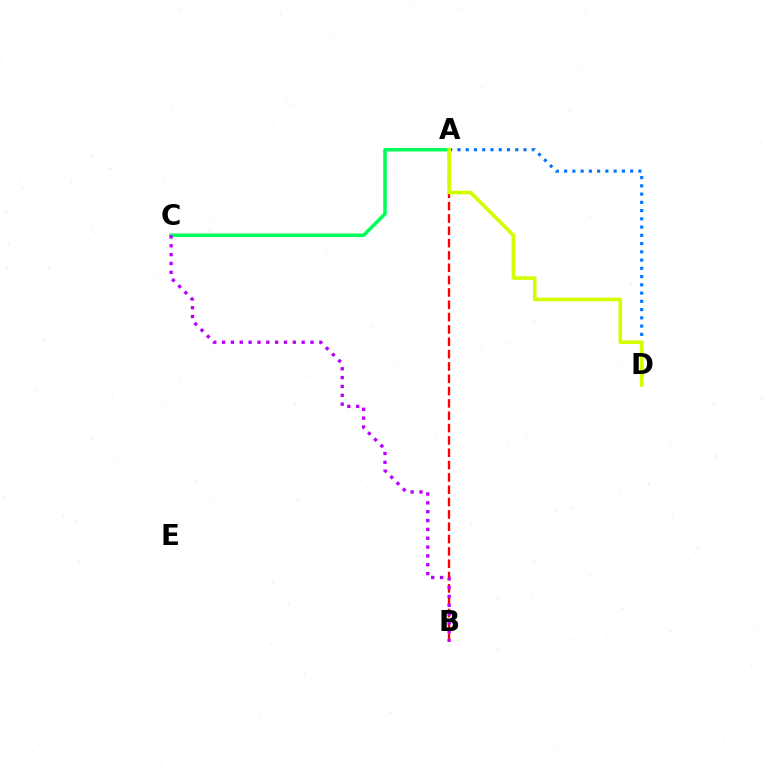{('A', 'D'): [{'color': '#0074ff', 'line_style': 'dotted', 'thickness': 2.24}, {'color': '#d1ff00', 'line_style': 'solid', 'thickness': 2.61}], ('A', 'B'): [{'color': '#ff0000', 'line_style': 'dashed', 'thickness': 1.68}], ('A', 'C'): [{'color': '#00ff5c', 'line_style': 'solid', 'thickness': 2.54}], ('B', 'C'): [{'color': '#b900ff', 'line_style': 'dotted', 'thickness': 2.4}]}